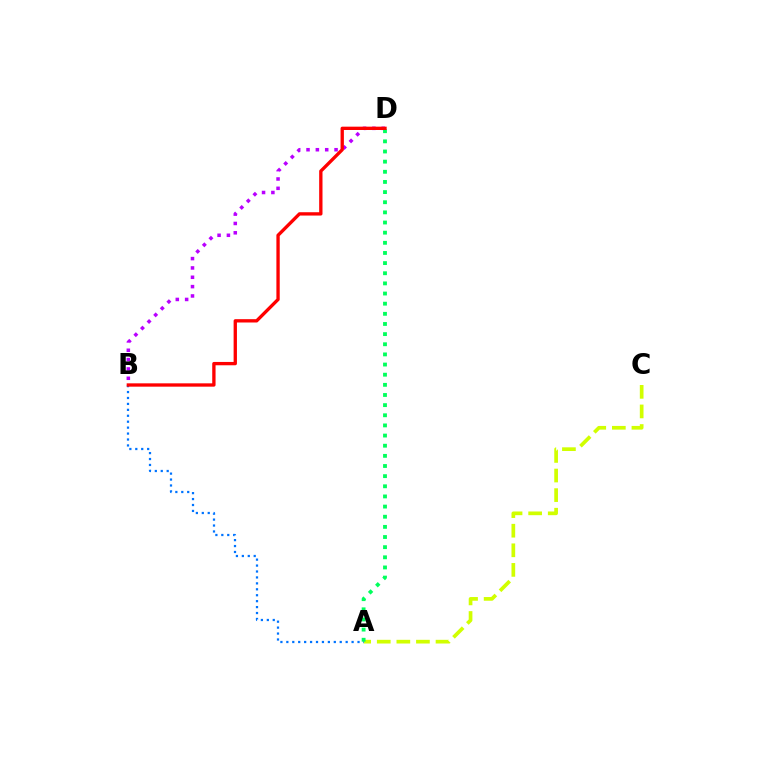{('A', 'C'): [{'color': '#d1ff00', 'line_style': 'dashed', 'thickness': 2.66}], ('A', 'B'): [{'color': '#0074ff', 'line_style': 'dotted', 'thickness': 1.61}], ('B', 'D'): [{'color': '#b900ff', 'line_style': 'dotted', 'thickness': 2.54}, {'color': '#ff0000', 'line_style': 'solid', 'thickness': 2.4}], ('A', 'D'): [{'color': '#00ff5c', 'line_style': 'dotted', 'thickness': 2.76}]}